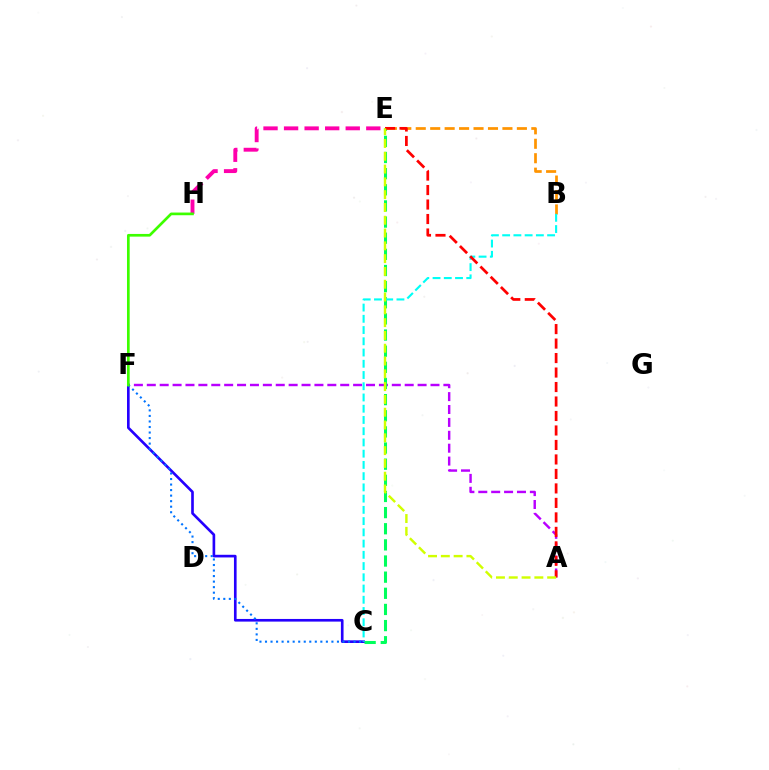{('A', 'F'): [{'color': '#b900ff', 'line_style': 'dashed', 'thickness': 1.75}], ('C', 'F'): [{'color': '#2500ff', 'line_style': 'solid', 'thickness': 1.91}, {'color': '#0074ff', 'line_style': 'dotted', 'thickness': 1.5}], ('C', 'E'): [{'color': '#00ff5c', 'line_style': 'dashed', 'thickness': 2.19}], ('E', 'H'): [{'color': '#ff00ac', 'line_style': 'dashed', 'thickness': 2.79}], ('B', 'E'): [{'color': '#ff9400', 'line_style': 'dashed', 'thickness': 1.96}], ('B', 'C'): [{'color': '#00fff6', 'line_style': 'dashed', 'thickness': 1.53}], ('A', 'E'): [{'color': '#ff0000', 'line_style': 'dashed', 'thickness': 1.97}, {'color': '#d1ff00', 'line_style': 'dashed', 'thickness': 1.74}], ('F', 'H'): [{'color': '#3dff00', 'line_style': 'solid', 'thickness': 1.93}]}